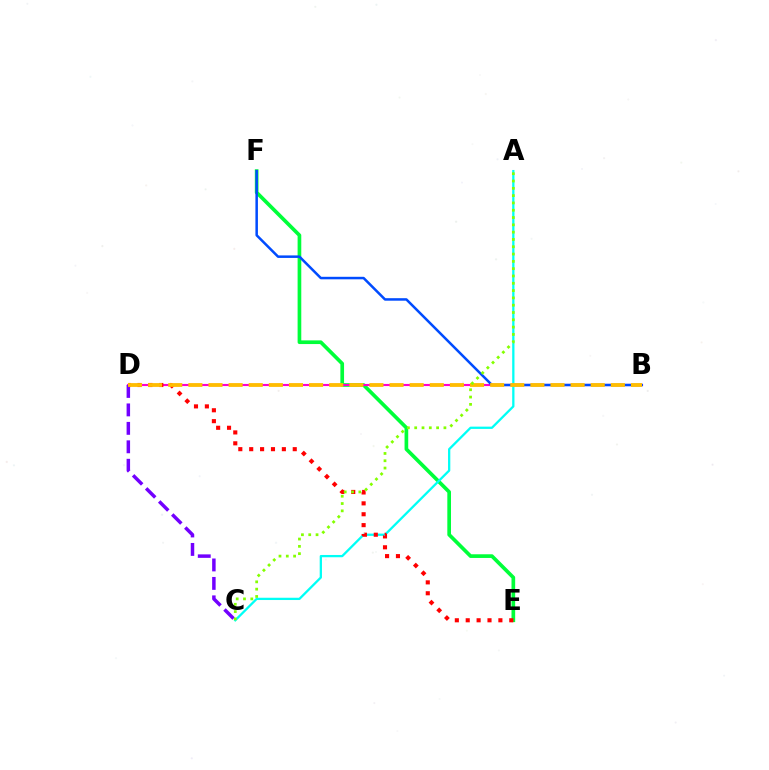{('E', 'F'): [{'color': '#00ff39', 'line_style': 'solid', 'thickness': 2.65}], ('B', 'D'): [{'color': '#ff00cf', 'line_style': 'solid', 'thickness': 1.54}, {'color': '#ffbd00', 'line_style': 'dashed', 'thickness': 2.73}], ('A', 'C'): [{'color': '#00fff6', 'line_style': 'solid', 'thickness': 1.64}, {'color': '#84ff00', 'line_style': 'dotted', 'thickness': 1.98}], ('B', 'F'): [{'color': '#004bff', 'line_style': 'solid', 'thickness': 1.81}], ('C', 'D'): [{'color': '#7200ff', 'line_style': 'dashed', 'thickness': 2.51}], ('D', 'E'): [{'color': '#ff0000', 'line_style': 'dotted', 'thickness': 2.96}]}